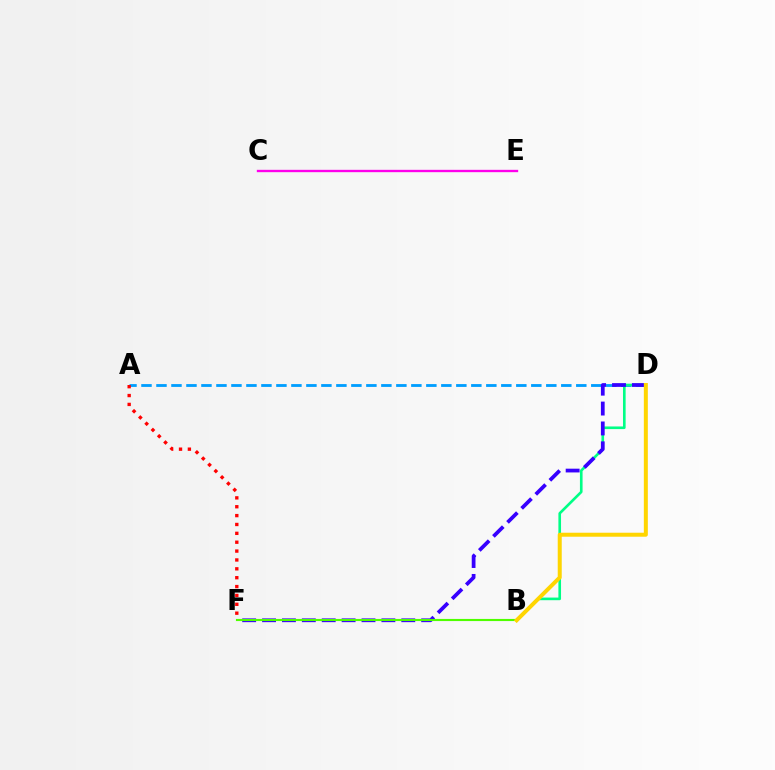{('C', 'E'): [{'color': '#ff00ed', 'line_style': 'solid', 'thickness': 1.7}], ('A', 'D'): [{'color': '#009eff', 'line_style': 'dashed', 'thickness': 2.04}], ('B', 'D'): [{'color': '#00ff86', 'line_style': 'solid', 'thickness': 1.89}, {'color': '#ffd500', 'line_style': 'solid', 'thickness': 2.88}], ('D', 'F'): [{'color': '#3700ff', 'line_style': 'dashed', 'thickness': 2.7}], ('B', 'F'): [{'color': '#4fff00', 'line_style': 'solid', 'thickness': 1.54}], ('A', 'F'): [{'color': '#ff0000', 'line_style': 'dotted', 'thickness': 2.41}]}